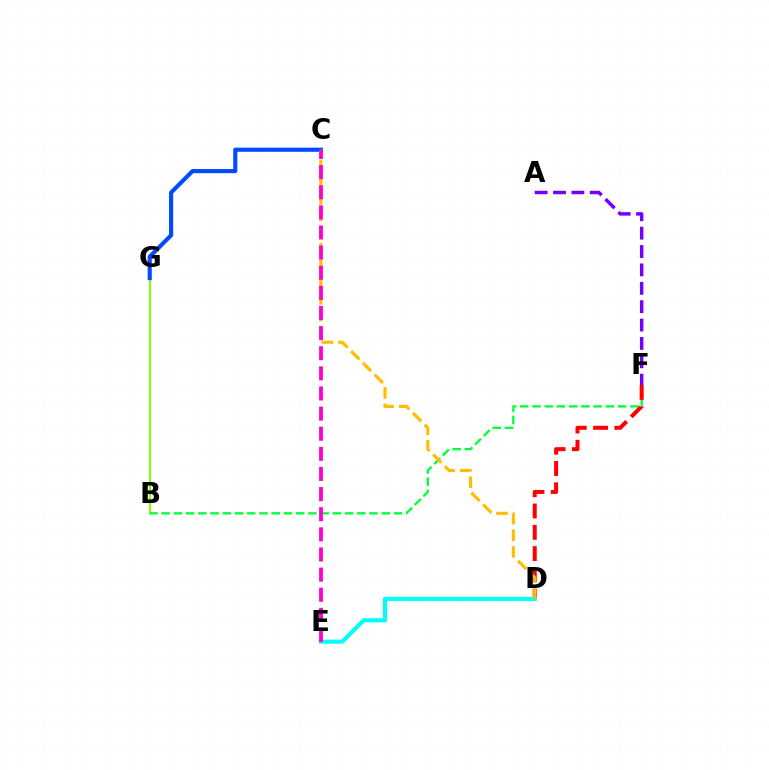{('B', 'G'): [{'color': '#84ff00', 'line_style': 'solid', 'thickness': 1.51}], ('B', 'F'): [{'color': '#00ff39', 'line_style': 'dashed', 'thickness': 1.66}], ('D', 'F'): [{'color': '#ff0000', 'line_style': 'dashed', 'thickness': 2.89}], ('D', 'E'): [{'color': '#00fff6', 'line_style': 'solid', 'thickness': 2.96}], ('A', 'F'): [{'color': '#7200ff', 'line_style': 'dashed', 'thickness': 2.5}], ('C', 'G'): [{'color': '#004bff', 'line_style': 'solid', 'thickness': 2.98}], ('C', 'D'): [{'color': '#ffbd00', 'line_style': 'dashed', 'thickness': 2.26}], ('C', 'E'): [{'color': '#ff00cf', 'line_style': 'dashed', 'thickness': 2.73}]}